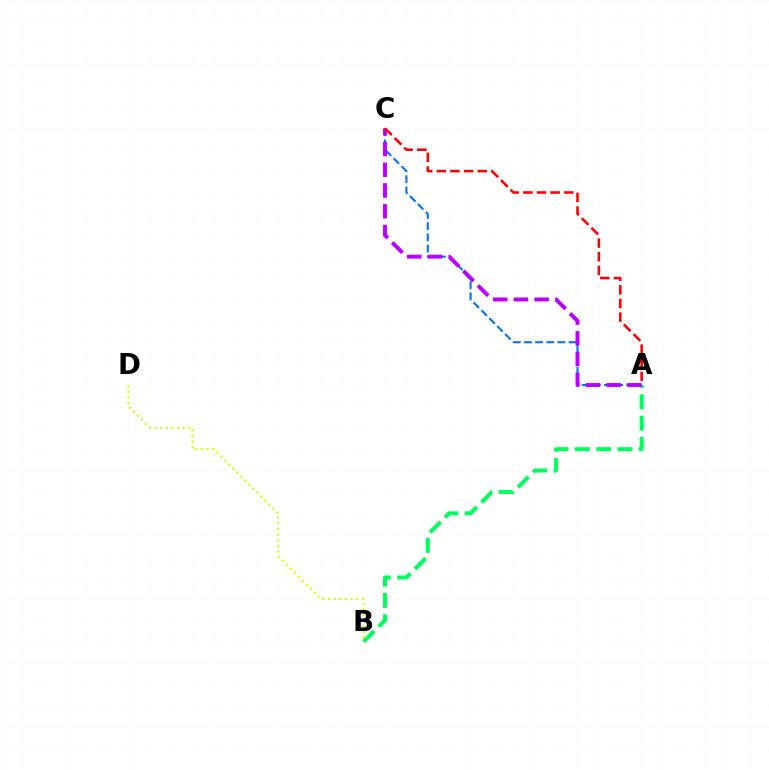{('A', 'B'): [{'color': '#00ff5c', 'line_style': 'dashed', 'thickness': 2.9}], ('A', 'C'): [{'color': '#0074ff', 'line_style': 'dashed', 'thickness': 1.52}, {'color': '#b900ff', 'line_style': 'dashed', 'thickness': 2.82}, {'color': '#ff0000', 'line_style': 'dashed', 'thickness': 1.85}], ('B', 'D'): [{'color': '#d1ff00', 'line_style': 'dotted', 'thickness': 1.53}]}